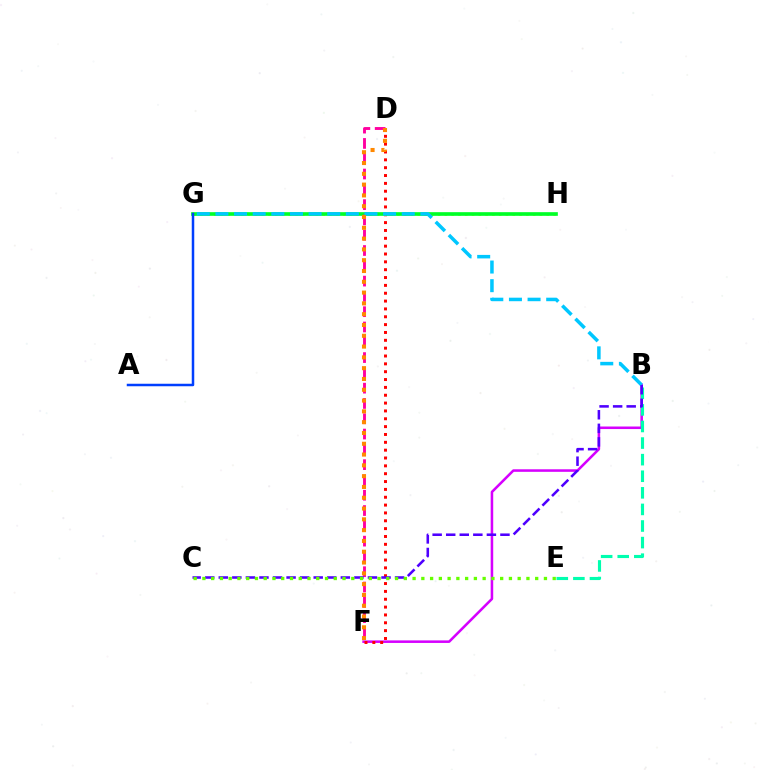{('B', 'F'): [{'color': '#d600ff', 'line_style': 'solid', 'thickness': 1.83}], ('B', 'E'): [{'color': '#00ffaf', 'line_style': 'dashed', 'thickness': 2.25}], ('D', 'F'): [{'color': '#ff0000', 'line_style': 'dotted', 'thickness': 2.13}, {'color': '#ff00a0', 'line_style': 'dashed', 'thickness': 2.08}, {'color': '#ff8800', 'line_style': 'dotted', 'thickness': 2.93}], ('G', 'H'): [{'color': '#eeff00', 'line_style': 'dotted', 'thickness': 1.84}, {'color': '#00ff27', 'line_style': 'solid', 'thickness': 2.64}], ('A', 'G'): [{'color': '#003fff', 'line_style': 'solid', 'thickness': 1.8}], ('B', 'G'): [{'color': '#00c7ff', 'line_style': 'dashed', 'thickness': 2.53}], ('B', 'C'): [{'color': '#4f00ff', 'line_style': 'dashed', 'thickness': 1.84}], ('C', 'E'): [{'color': '#66ff00', 'line_style': 'dotted', 'thickness': 2.38}]}